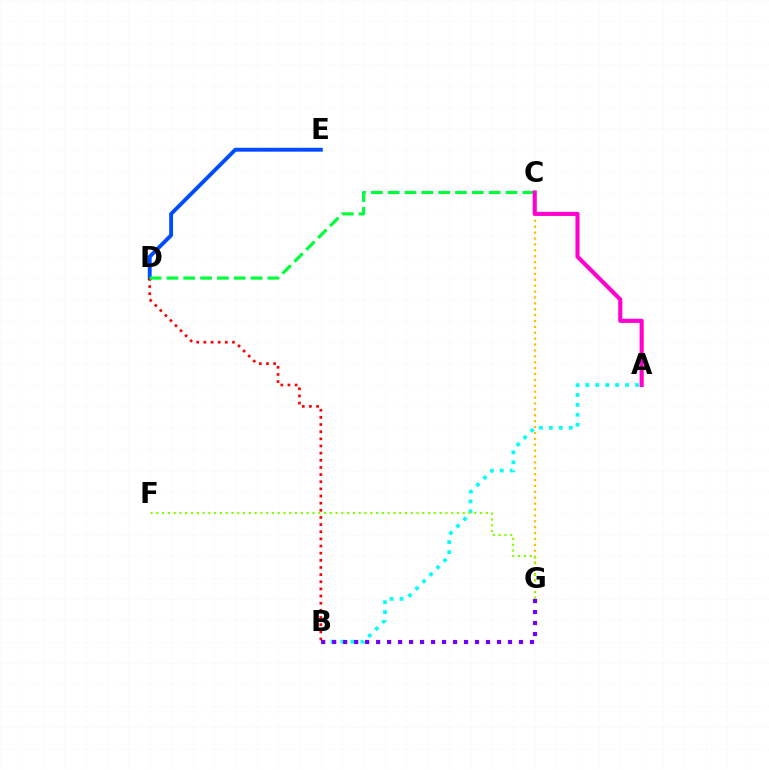{('A', 'B'): [{'color': '#00fff6', 'line_style': 'dotted', 'thickness': 2.69}], ('D', 'E'): [{'color': '#004bff', 'line_style': 'solid', 'thickness': 2.78}], ('C', 'G'): [{'color': '#ffbd00', 'line_style': 'dotted', 'thickness': 1.6}], ('B', 'D'): [{'color': '#ff0000', 'line_style': 'dotted', 'thickness': 1.94}], ('C', 'D'): [{'color': '#00ff39', 'line_style': 'dashed', 'thickness': 2.29}], ('B', 'G'): [{'color': '#7200ff', 'line_style': 'dotted', 'thickness': 2.99}], ('F', 'G'): [{'color': '#84ff00', 'line_style': 'dotted', 'thickness': 1.57}], ('A', 'C'): [{'color': '#ff00cf', 'line_style': 'solid', 'thickness': 2.95}]}